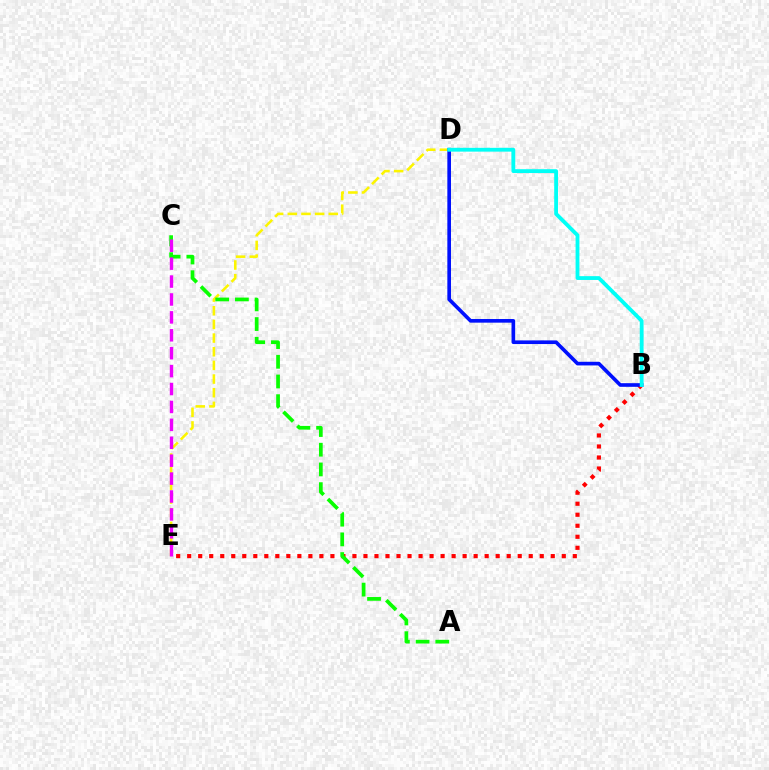{('D', 'E'): [{'color': '#fcf500', 'line_style': 'dashed', 'thickness': 1.86}], ('B', 'E'): [{'color': '#ff0000', 'line_style': 'dotted', 'thickness': 2.99}], ('A', 'C'): [{'color': '#08ff00', 'line_style': 'dashed', 'thickness': 2.68}], ('C', 'E'): [{'color': '#ee00ff', 'line_style': 'dashed', 'thickness': 2.43}], ('B', 'D'): [{'color': '#0010ff', 'line_style': 'solid', 'thickness': 2.62}, {'color': '#00fff6', 'line_style': 'solid', 'thickness': 2.75}]}